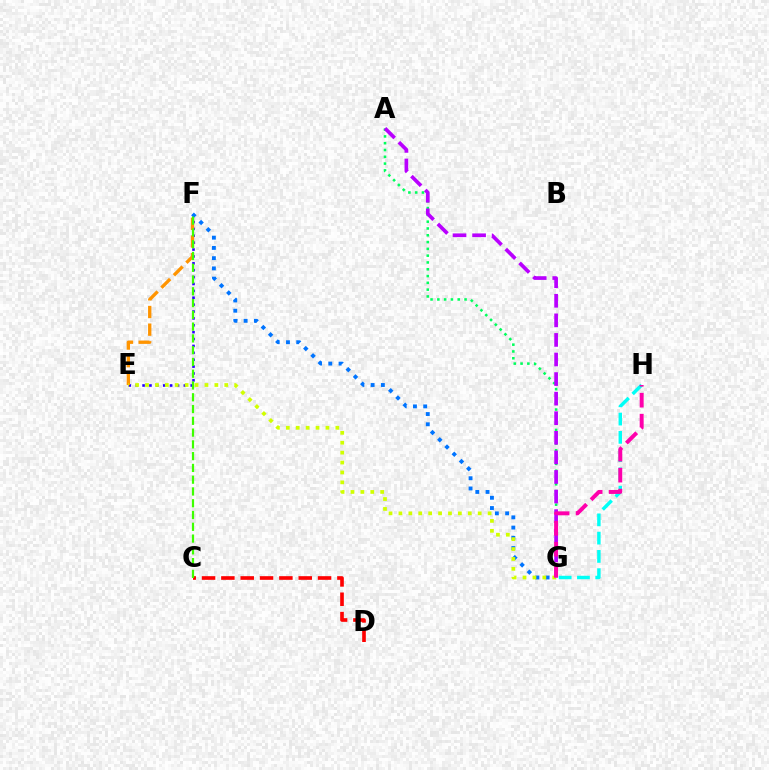{('C', 'D'): [{'color': '#ff0000', 'line_style': 'dashed', 'thickness': 2.63}], ('E', 'F'): [{'color': '#2500ff', 'line_style': 'dotted', 'thickness': 1.87}, {'color': '#ff9400', 'line_style': 'dashed', 'thickness': 2.4}], ('F', 'G'): [{'color': '#0074ff', 'line_style': 'dotted', 'thickness': 2.78}], ('G', 'H'): [{'color': '#00fff6', 'line_style': 'dashed', 'thickness': 2.48}, {'color': '#ff00ac', 'line_style': 'dashed', 'thickness': 2.85}], ('E', 'G'): [{'color': '#d1ff00', 'line_style': 'dotted', 'thickness': 2.69}], ('A', 'G'): [{'color': '#00ff5c', 'line_style': 'dotted', 'thickness': 1.85}, {'color': '#b900ff', 'line_style': 'dashed', 'thickness': 2.66}], ('C', 'F'): [{'color': '#3dff00', 'line_style': 'dashed', 'thickness': 1.6}]}